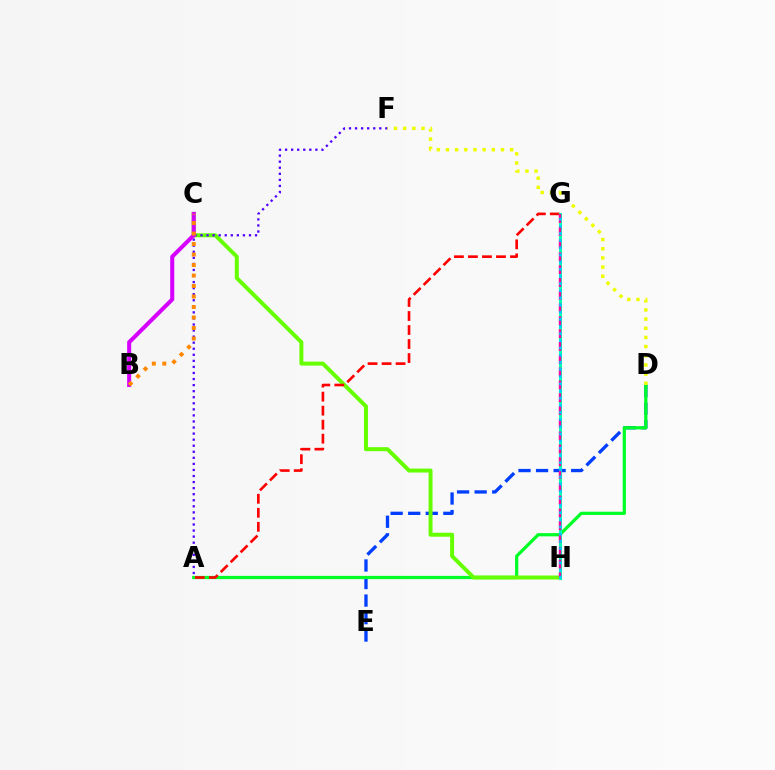{('D', 'E'): [{'color': '#003fff', 'line_style': 'dashed', 'thickness': 2.39}], ('A', 'D'): [{'color': '#00ff27', 'line_style': 'solid', 'thickness': 2.33}], ('C', 'H'): [{'color': '#66ff00', 'line_style': 'solid', 'thickness': 2.86}], ('A', 'F'): [{'color': '#4f00ff', 'line_style': 'dotted', 'thickness': 1.65}], ('B', 'C'): [{'color': '#d600ff', 'line_style': 'solid', 'thickness': 2.91}, {'color': '#ff8800', 'line_style': 'dotted', 'thickness': 2.85}], ('A', 'G'): [{'color': '#ff0000', 'line_style': 'dashed', 'thickness': 1.9}], ('G', 'H'): [{'color': '#00ffaf', 'line_style': 'solid', 'thickness': 2.21}, {'color': '#ff00a0', 'line_style': 'dashed', 'thickness': 1.74}, {'color': '#00c7ff', 'line_style': 'dotted', 'thickness': 1.95}], ('D', 'F'): [{'color': '#eeff00', 'line_style': 'dotted', 'thickness': 2.49}]}